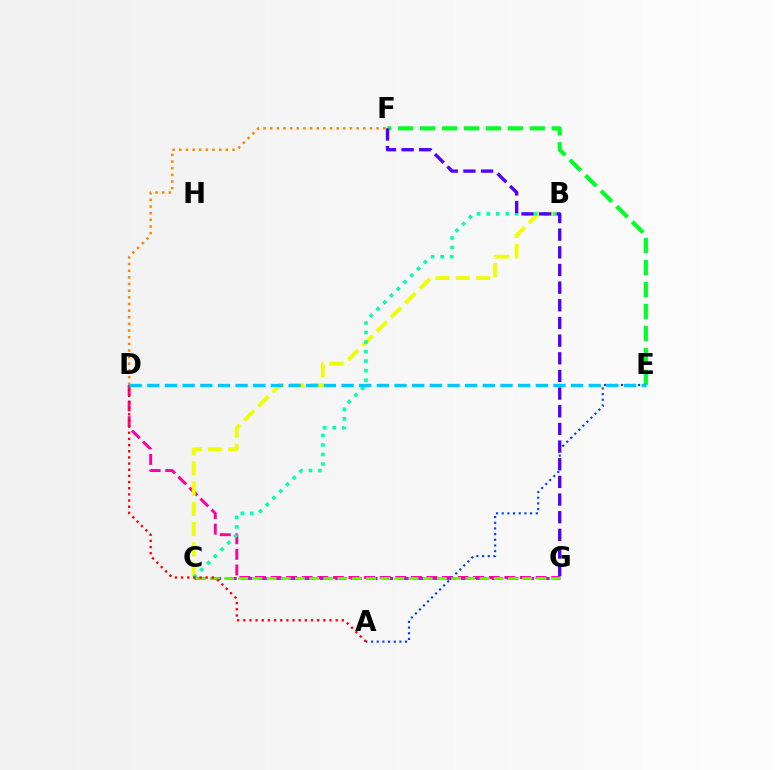{('E', 'F'): [{'color': '#00ff27', 'line_style': 'dashed', 'thickness': 2.98}], ('D', 'G'): [{'color': '#ff00a0', 'line_style': 'dashed', 'thickness': 2.12}], ('B', 'C'): [{'color': '#eeff00', 'line_style': 'dashed', 'thickness': 2.75}, {'color': '#00ffaf', 'line_style': 'dotted', 'thickness': 2.59}], ('D', 'F'): [{'color': '#ff8800', 'line_style': 'dotted', 'thickness': 1.81}], ('C', 'G'): [{'color': '#d600ff', 'line_style': 'dashed', 'thickness': 2.13}, {'color': '#66ff00', 'line_style': 'dashed', 'thickness': 1.93}], ('A', 'E'): [{'color': '#003fff', 'line_style': 'dotted', 'thickness': 1.54}], ('D', 'E'): [{'color': '#00c7ff', 'line_style': 'dashed', 'thickness': 2.4}], ('F', 'G'): [{'color': '#4f00ff', 'line_style': 'dashed', 'thickness': 2.4}], ('A', 'D'): [{'color': '#ff0000', 'line_style': 'dotted', 'thickness': 1.67}]}